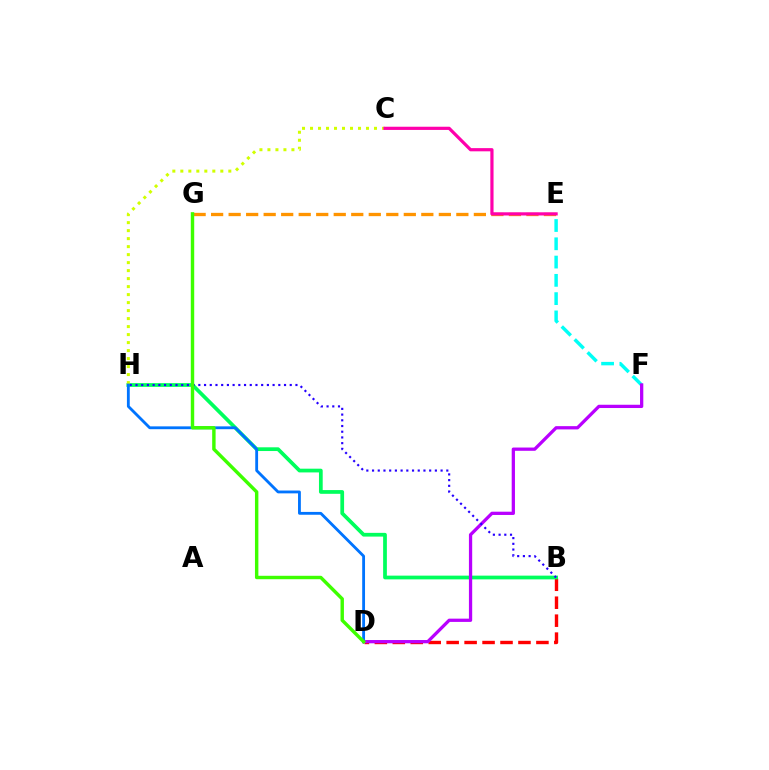{('B', 'D'): [{'color': '#ff0000', 'line_style': 'dashed', 'thickness': 2.44}], ('E', 'F'): [{'color': '#00fff6', 'line_style': 'dashed', 'thickness': 2.48}], ('B', 'H'): [{'color': '#00ff5c', 'line_style': 'solid', 'thickness': 2.69}, {'color': '#2500ff', 'line_style': 'dotted', 'thickness': 1.55}], ('E', 'G'): [{'color': '#ff9400', 'line_style': 'dashed', 'thickness': 2.38}], ('D', 'F'): [{'color': '#b900ff', 'line_style': 'solid', 'thickness': 2.35}], ('C', 'H'): [{'color': '#d1ff00', 'line_style': 'dotted', 'thickness': 2.17}], ('C', 'E'): [{'color': '#ff00ac', 'line_style': 'solid', 'thickness': 2.3}], ('D', 'H'): [{'color': '#0074ff', 'line_style': 'solid', 'thickness': 2.04}], ('D', 'G'): [{'color': '#3dff00', 'line_style': 'solid', 'thickness': 2.46}]}